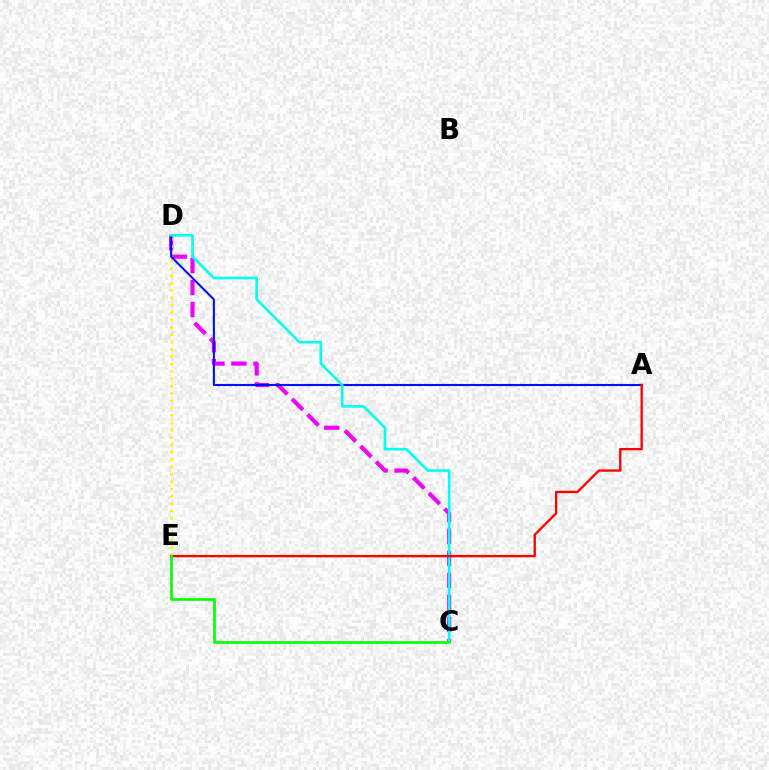{('C', 'D'): [{'color': '#ee00ff', 'line_style': 'dashed', 'thickness': 2.99}, {'color': '#00fff6', 'line_style': 'solid', 'thickness': 1.9}], ('D', 'E'): [{'color': '#fcf500', 'line_style': 'dotted', 'thickness': 2.0}], ('A', 'D'): [{'color': '#0010ff', 'line_style': 'solid', 'thickness': 1.5}], ('A', 'E'): [{'color': '#ff0000', 'line_style': 'solid', 'thickness': 1.69}], ('C', 'E'): [{'color': '#08ff00', 'line_style': 'solid', 'thickness': 1.92}]}